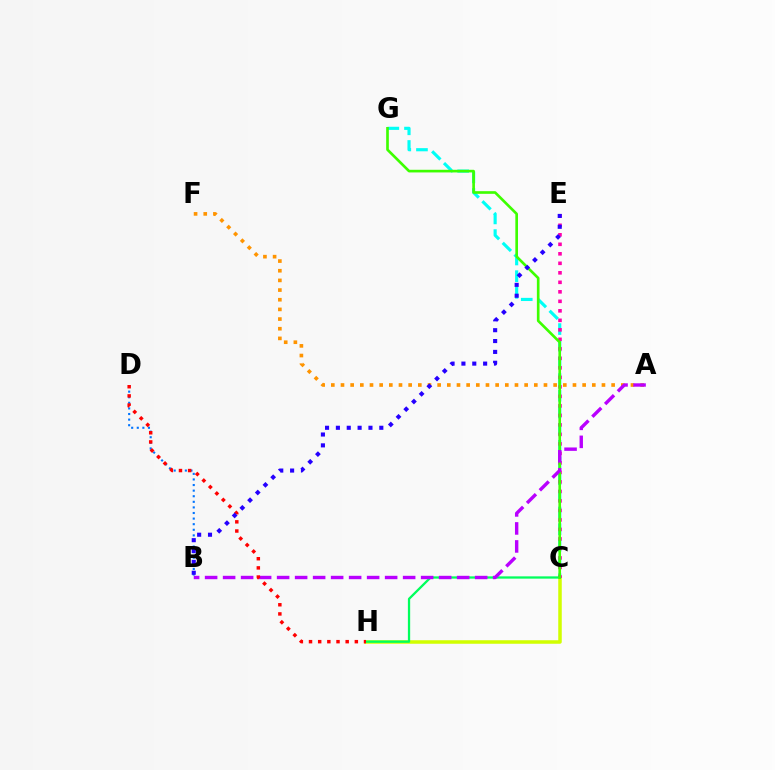{('A', 'F'): [{'color': '#ff9400', 'line_style': 'dotted', 'thickness': 2.63}], ('C', 'G'): [{'color': '#00fff6', 'line_style': 'dashed', 'thickness': 2.27}, {'color': '#3dff00', 'line_style': 'solid', 'thickness': 1.91}], ('C', 'H'): [{'color': '#d1ff00', 'line_style': 'solid', 'thickness': 2.53}, {'color': '#00ff5c', 'line_style': 'solid', 'thickness': 1.64}], ('B', 'D'): [{'color': '#0074ff', 'line_style': 'dotted', 'thickness': 1.52}], ('C', 'E'): [{'color': '#ff00ac', 'line_style': 'dotted', 'thickness': 2.58}], ('A', 'B'): [{'color': '#b900ff', 'line_style': 'dashed', 'thickness': 2.45}], ('D', 'H'): [{'color': '#ff0000', 'line_style': 'dotted', 'thickness': 2.49}], ('B', 'E'): [{'color': '#2500ff', 'line_style': 'dotted', 'thickness': 2.95}]}